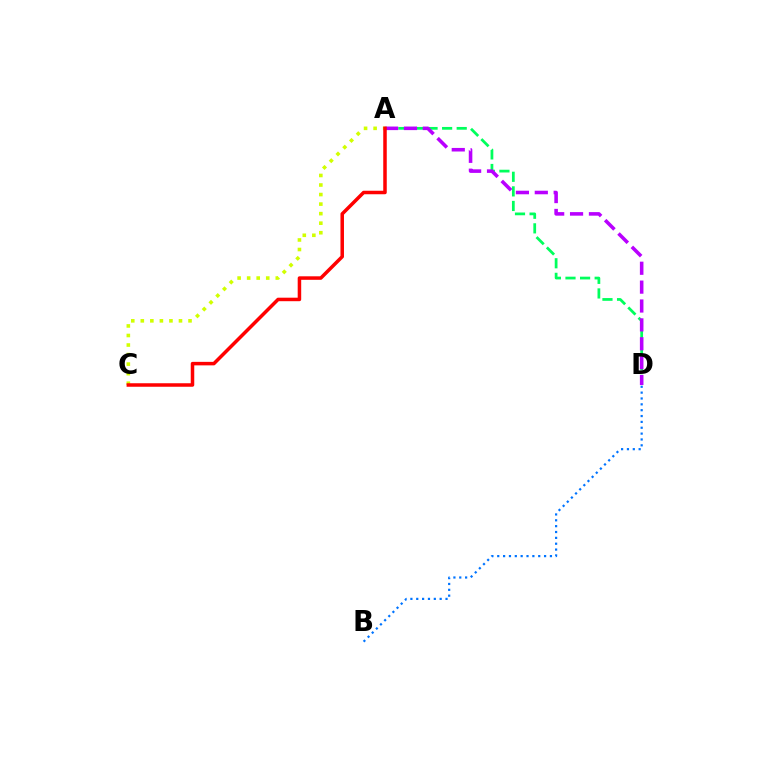{('A', 'C'): [{'color': '#d1ff00', 'line_style': 'dotted', 'thickness': 2.59}, {'color': '#ff0000', 'line_style': 'solid', 'thickness': 2.53}], ('A', 'D'): [{'color': '#00ff5c', 'line_style': 'dashed', 'thickness': 1.98}, {'color': '#b900ff', 'line_style': 'dashed', 'thickness': 2.57}], ('B', 'D'): [{'color': '#0074ff', 'line_style': 'dotted', 'thickness': 1.59}]}